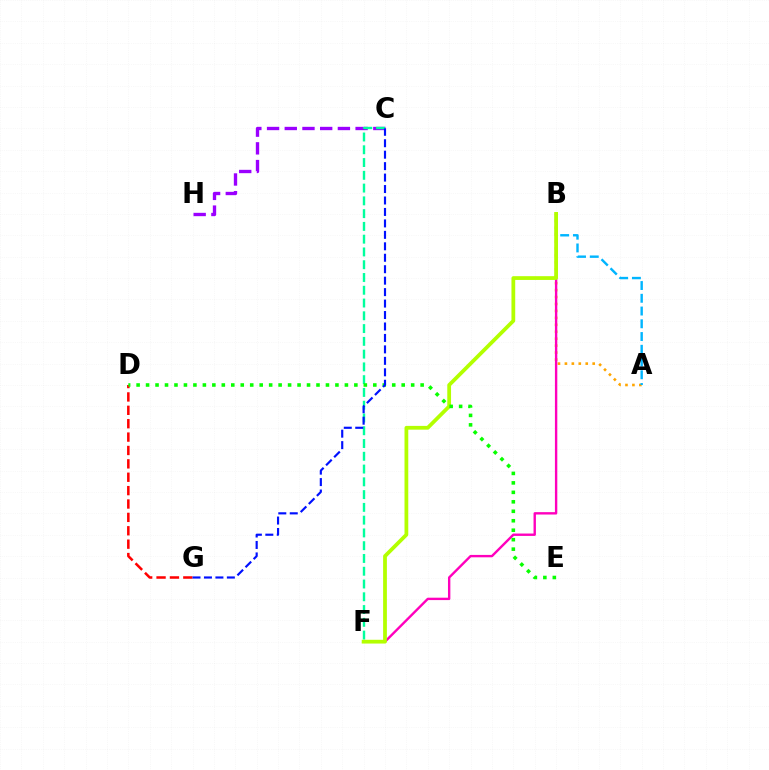{('A', 'B'): [{'color': '#ffa500', 'line_style': 'dotted', 'thickness': 1.89}, {'color': '#00b5ff', 'line_style': 'dashed', 'thickness': 1.73}], ('B', 'F'): [{'color': '#ff00bd', 'line_style': 'solid', 'thickness': 1.72}, {'color': '#b3ff00', 'line_style': 'solid', 'thickness': 2.71}], ('C', 'H'): [{'color': '#9b00ff', 'line_style': 'dashed', 'thickness': 2.41}], ('C', 'F'): [{'color': '#00ff9d', 'line_style': 'dashed', 'thickness': 1.74}], ('D', 'G'): [{'color': '#ff0000', 'line_style': 'dashed', 'thickness': 1.82}], ('D', 'E'): [{'color': '#08ff00', 'line_style': 'dotted', 'thickness': 2.57}], ('C', 'G'): [{'color': '#0010ff', 'line_style': 'dashed', 'thickness': 1.56}]}